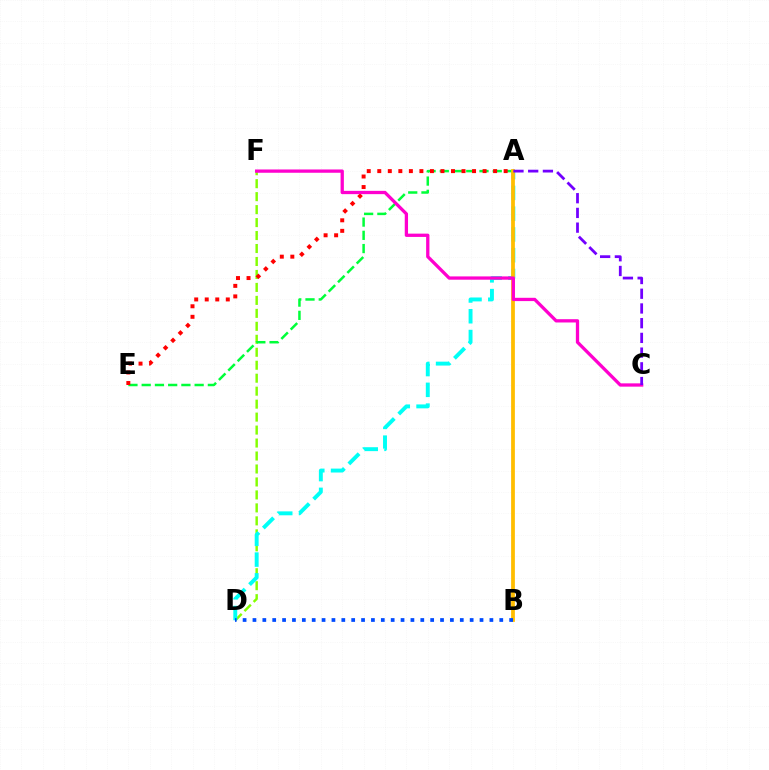{('D', 'F'): [{'color': '#84ff00', 'line_style': 'dashed', 'thickness': 1.76}], ('A', 'D'): [{'color': '#00fff6', 'line_style': 'dashed', 'thickness': 2.82}], ('A', 'E'): [{'color': '#00ff39', 'line_style': 'dashed', 'thickness': 1.8}, {'color': '#ff0000', 'line_style': 'dotted', 'thickness': 2.86}], ('A', 'B'): [{'color': '#ffbd00', 'line_style': 'solid', 'thickness': 2.71}], ('C', 'F'): [{'color': '#ff00cf', 'line_style': 'solid', 'thickness': 2.37}], ('A', 'C'): [{'color': '#7200ff', 'line_style': 'dashed', 'thickness': 2.0}], ('B', 'D'): [{'color': '#004bff', 'line_style': 'dotted', 'thickness': 2.68}]}